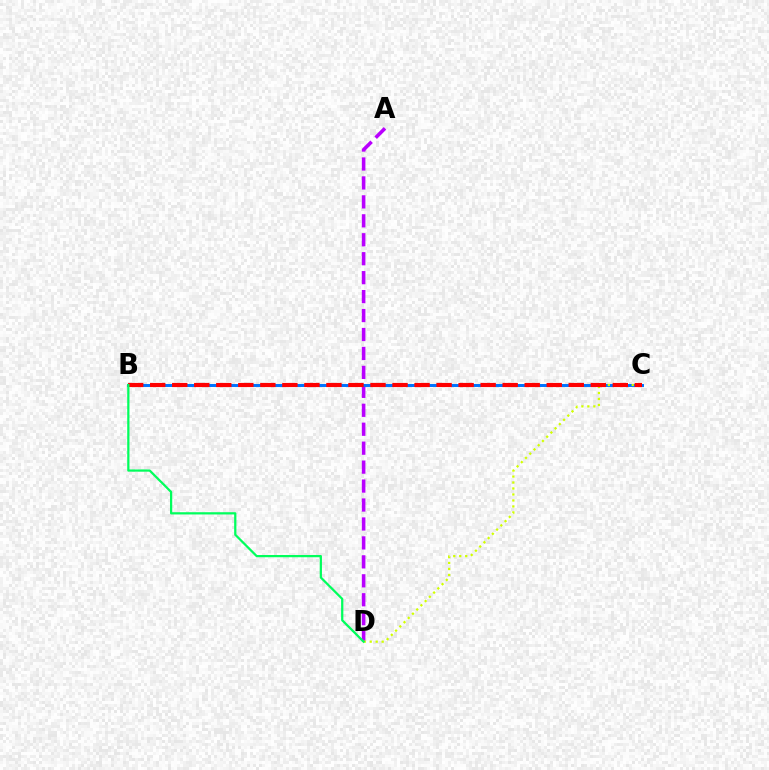{('A', 'D'): [{'color': '#b900ff', 'line_style': 'dashed', 'thickness': 2.57}], ('B', 'C'): [{'color': '#0074ff', 'line_style': 'solid', 'thickness': 2.14}, {'color': '#ff0000', 'line_style': 'dashed', 'thickness': 2.99}], ('C', 'D'): [{'color': '#d1ff00', 'line_style': 'dotted', 'thickness': 1.62}], ('B', 'D'): [{'color': '#00ff5c', 'line_style': 'solid', 'thickness': 1.61}]}